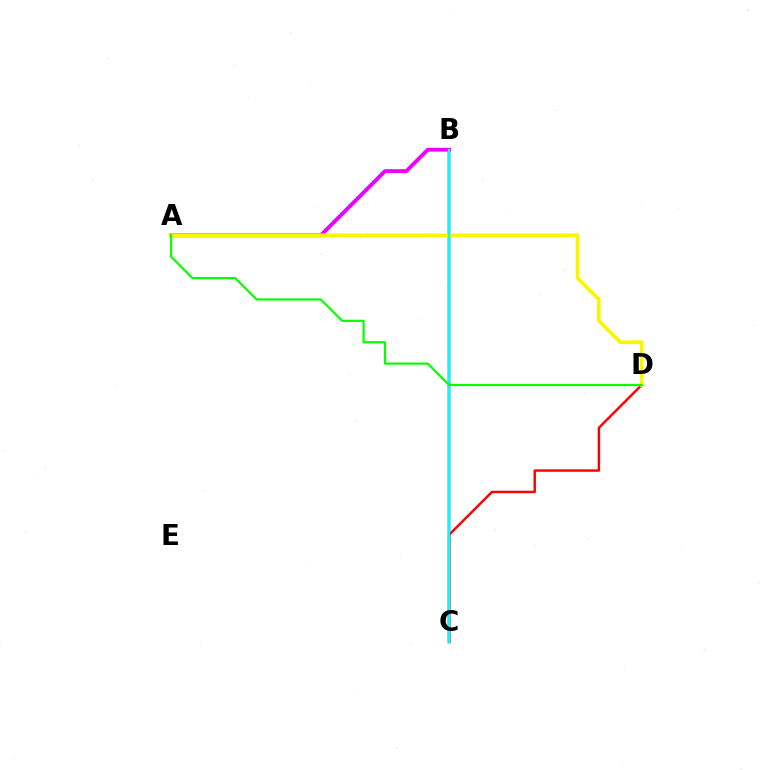{('B', 'C'): [{'color': '#0010ff', 'line_style': 'solid', 'thickness': 1.78}, {'color': '#00fff6', 'line_style': 'solid', 'thickness': 1.72}], ('A', 'B'): [{'color': '#ee00ff', 'line_style': 'solid', 'thickness': 2.77}], ('C', 'D'): [{'color': '#ff0000', 'line_style': 'solid', 'thickness': 1.76}], ('A', 'D'): [{'color': '#fcf500', 'line_style': 'solid', 'thickness': 2.67}, {'color': '#08ff00', 'line_style': 'solid', 'thickness': 1.59}]}